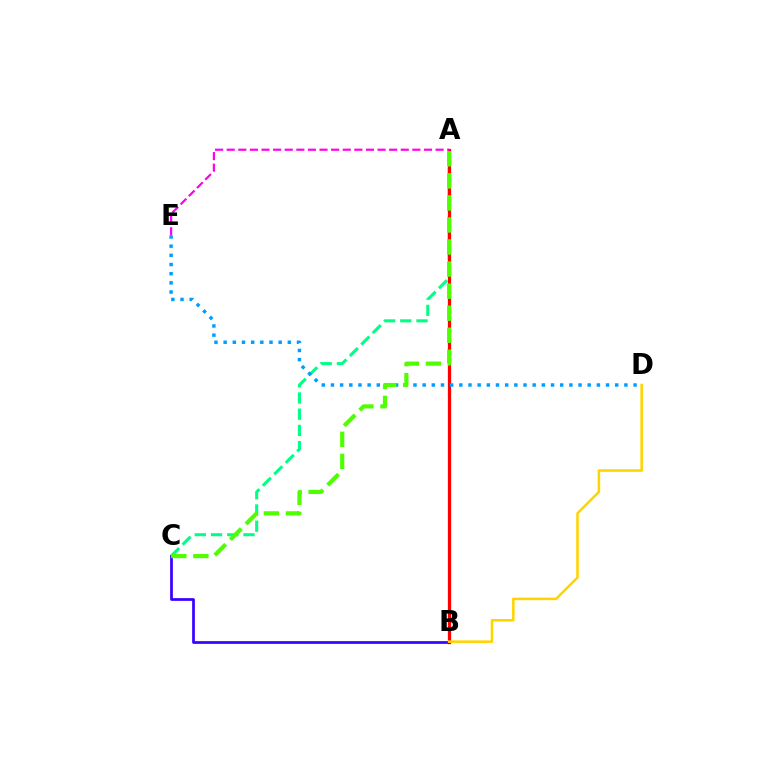{('A', 'C'): [{'color': '#00ff86', 'line_style': 'dashed', 'thickness': 2.2}, {'color': '#4fff00', 'line_style': 'dashed', 'thickness': 3.0}], ('A', 'B'): [{'color': '#ff0000', 'line_style': 'solid', 'thickness': 2.33}], ('B', 'C'): [{'color': '#3700ff', 'line_style': 'solid', 'thickness': 1.95}], ('B', 'D'): [{'color': '#ffd500', 'line_style': 'solid', 'thickness': 1.84}], ('D', 'E'): [{'color': '#009eff', 'line_style': 'dotted', 'thickness': 2.49}], ('A', 'E'): [{'color': '#ff00ed', 'line_style': 'dashed', 'thickness': 1.58}]}